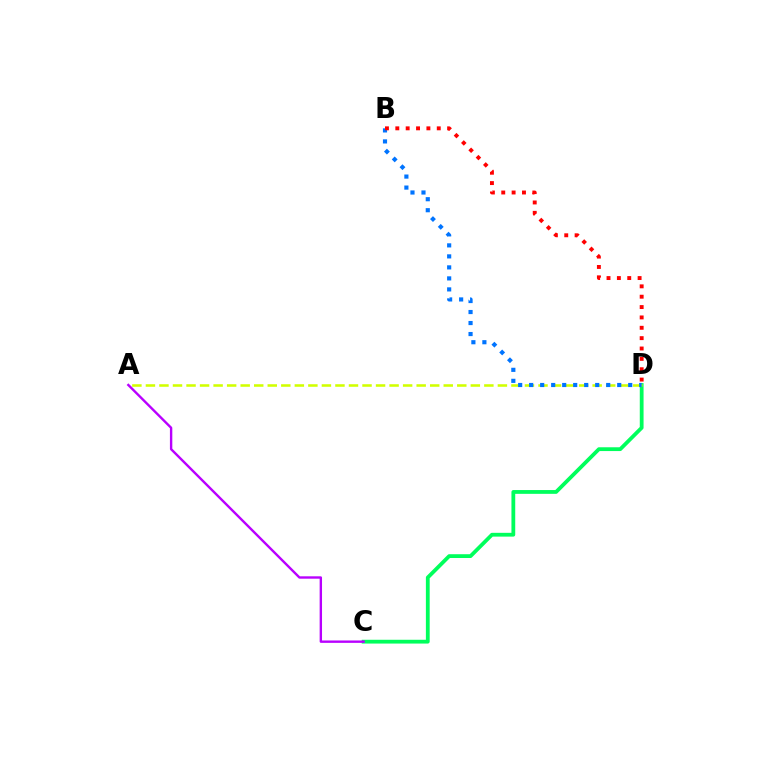{('C', 'D'): [{'color': '#00ff5c', 'line_style': 'solid', 'thickness': 2.73}], ('A', 'D'): [{'color': '#d1ff00', 'line_style': 'dashed', 'thickness': 1.84}], ('B', 'D'): [{'color': '#0074ff', 'line_style': 'dotted', 'thickness': 2.99}, {'color': '#ff0000', 'line_style': 'dotted', 'thickness': 2.81}], ('A', 'C'): [{'color': '#b900ff', 'line_style': 'solid', 'thickness': 1.72}]}